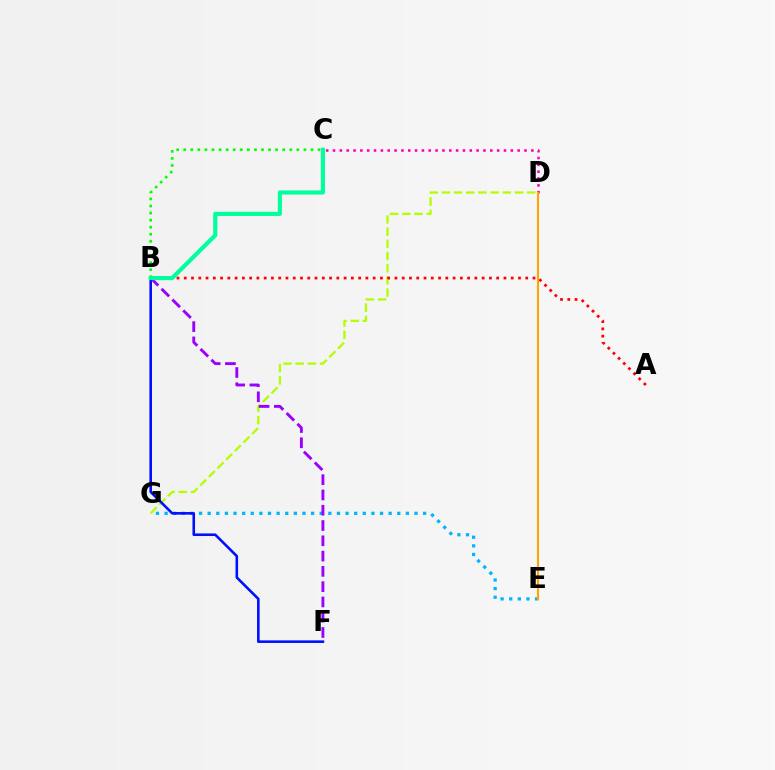{('D', 'G'): [{'color': '#b3ff00', 'line_style': 'dashed', 'thickness': 1.66}], ('A', 'B'): [{'color': '#ff0000', 'line_style': 'dotted', 'thickness': 1.97}], ('C', 'D'): [{'color': '#ff00bd', 'line_style': 'dotted', 'thickness': 1.86}], ('E', 'G'): [{'color': '#00b5ff', 'line_style': 'dotted', 'thickness': 2.34}], ('B', 'C'): [{'color': '#08ff00', 'line_style': 'dotted', 'thickness': 1.92}, {'color': '#00ff9d', 'line_style': 'solid', 'thickness': 2.99}], ('B', 'F'): [{'color': '#9b00ff', 'line_style': 'dashed', 'thickness': 2.08}, {'color': '#0010ff', 'line_style': 'solid', 'thickness': 1.87}], ('D', 'E'): [{'color': '#ffa500', 'line_style': 'solid', 'thickness': 1.5}]}